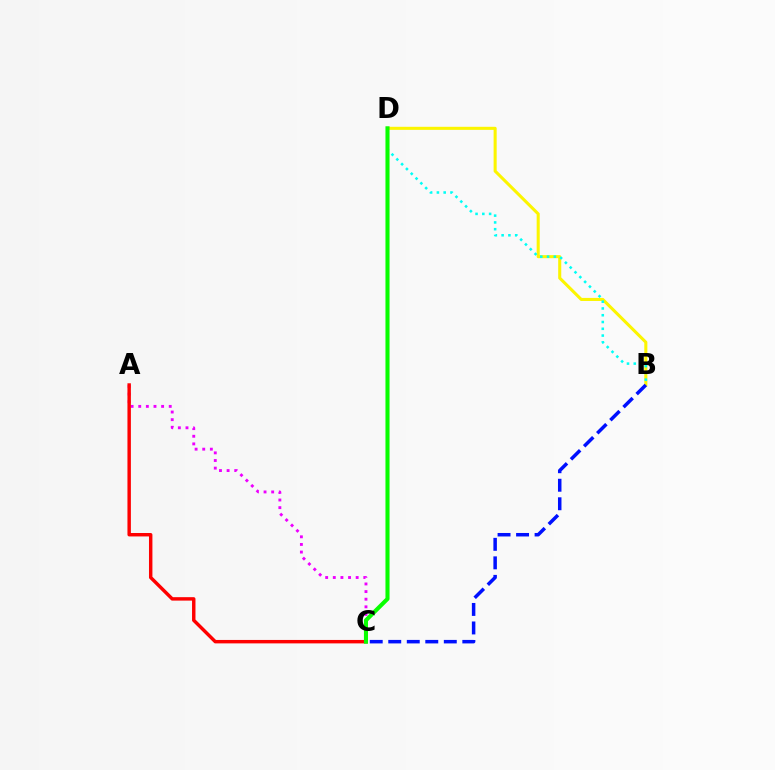{('B', 'D'): [{'color': '#fcf500', 'line_style': 'solid', 'thickness': 2.21}, {'color': '#00fff6', 'line_style': 'dotted', 'thickness': 1.84}], ('A', 'C'): [{'color': '#ee00ff', 'line_style': 'dotted', 'thickness': 2.07}, {'color': '#ff0000', 'line_style': 'solid', 'thickness': 2.47}], ('B', 'C'): [{'color': '#0010ff', 'line_style': 'dashed', 'thickness': 2.52}], ('C', 'D'): [{'color': '#08ff00', 'line_style': 'solid', 'thickness': 2.93}]}